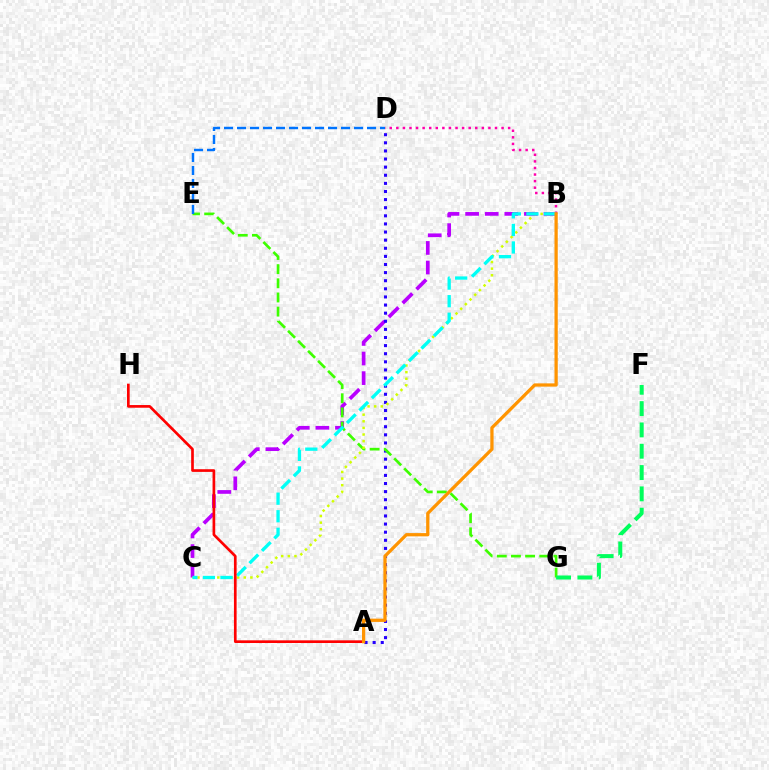{('B', 'D'): [{'color': '#ff00ac', 'line_style': 'dotted', 'thickness': 1.79}], ('B', 'C'): [{'color': '#b900ff', 'line_style': 'dashed', 'thickness': 2.66}, {'color': '#d1ff00', 'line_style': 'dotted', 'thickness': 1.8}, {'color': '#00fff6', 'line_style': 'dashed', 'thickness': 2.39}], ('A', 'D'): [{'color': '#2500ff', 'line_style': 'dotted', 'thickness': 2.2}], ('E', 'G'): [{'color': '#3dff00', 'line_style': 'dashed', 'thickness': 1.92}], ('D', 'E'): [{'color': '#0074ff', 'line_style': 'dashed', 'thickness': 1.77}], ('A', 'H'): [{'color': '#ff0000', 'line_style': 'solid', 'thickness': 1.93}], ('A', 'B'): [{'color': '#ff9400', 'line_style': 'solid', 'thickness': 2.34}], ('F', 'G'): [{'color': '#00ff5c', 'line_style': 'dashed', 'thickness': 2.9}]}